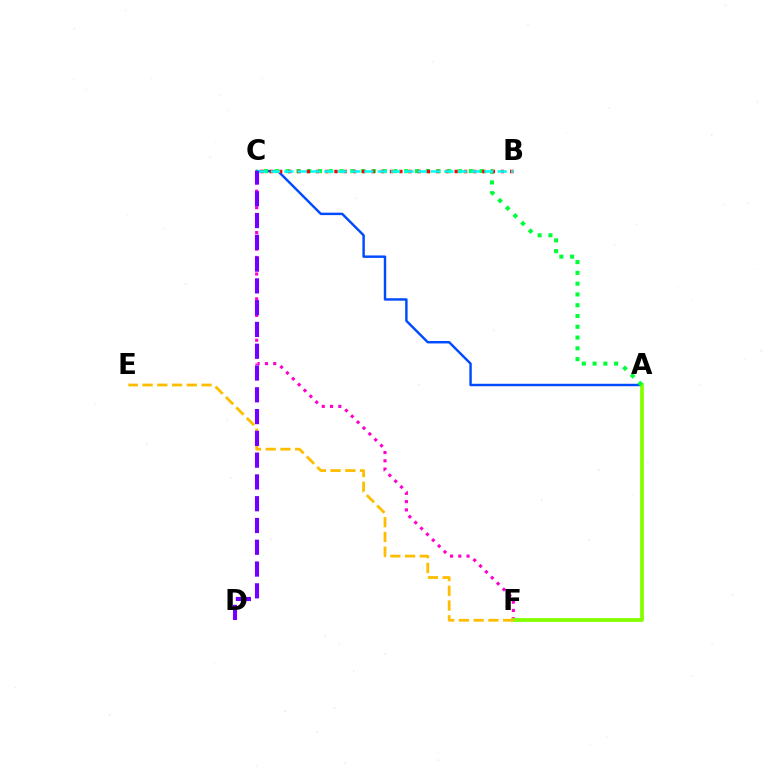{('A', 'C'): [{'color': '#004bff', 'line_style': 'solid', 'thickness': 1.76}, {'color': '#00ff39', 'line_style': 'dotted', 'thickness': 2.93}], ('C', 'F'): [{'color': '#ff00cf', 'line_style': 'dotted', 'thickness': 2.25}], ('A', 'F'): [{'color': '#84ff00', 'line_style': 'solid', 'thickness': 2.73}], ('B', 'C'): [{'color': '#ff0000', 'line_style': 'dotted', 'thickness': 2.51}, {'color': '#00fff6', 'line_style': 'dashed', 'thickness': 1.81}], ('E', 'F'): [{'color': '#ffbd00', 'line_style': 'dashed', 'thickness': 2.0}], ('C', 'D'): [{'color': '#7200ff', 'line_style': 'dashed', 'thickness': 2.96}]}